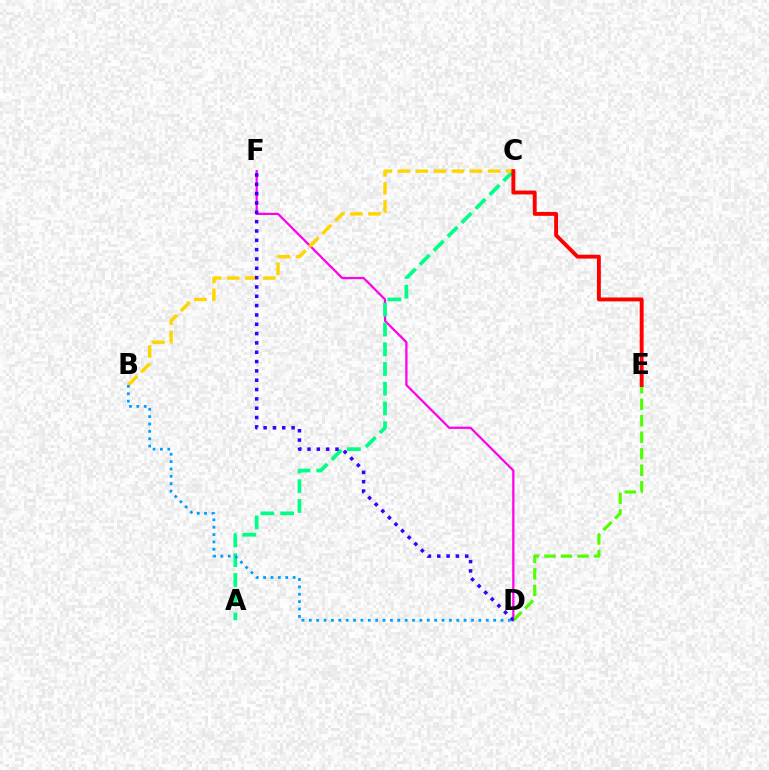{('D', 'F'): [{'color': '#ff00ed', 'line_style': 'solid', 'thickness': 1.61}, {'color': '#3700ff', 'line_style': 'dotted', 'thickness': 2.53}], ('A', 'C'): [{'color': '#00ff86', 'line_style': 'dashed', 'thickness': 2.68}], ('B', 'C'): [{'color': '#ffd500', 'line_style': 'dashed', 'thickness': 2.45}], ('D', 'E'): [{'color': '#4fff00', 'line_style': 'dashed', 'thickness': 2.24}], ('B', 'D'): [{'color': '#009eff', 'line_style': 'dotted', 'thickness': 2.0}], ('C', 'E'): [{'color': '#ff0000', 'line_style': 'solid', 'thickness': 2.8}]}